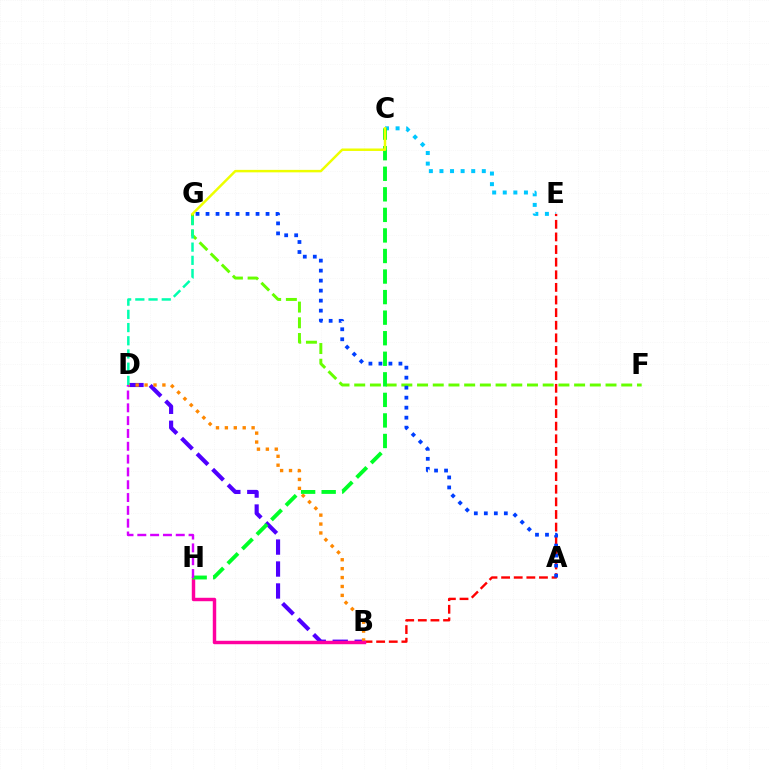{('C', 'E'): [{'color': '#00c7ff', 'line_style': 'dotted', 'thickness': 2.88}], ('B', 'D'): [{'color': '#4f00ff', 'line_style': 'dashed', 'thickness': 2.98}, {'color': '#ff8800', 'line_style': 'dotted', 'thickness': 2.42}], ('B', 'E'): [{'color': '#ff0000', 'line_style': 'dashed', 'thickness': 1.71}], ('B', 'H'): [{'color': '#ff00a0', 'line_style': 'solid', 'thickness': 2.47}], ('F', 'G'): [{'color': '#66ff00', 'line_style': 'dashed', 'thickness': 2.13}], ('C', 'H'): [{'color': '#00ff27', 'line_style': 'dashed', 'thickness': 2.79}], ('C', 'G'): [{'color': '#eeff00', 'line_style': 'solid', 'thickness': 1.78}], ('D', 'H'): [{'color': '#d600ff', 'line_style': 'dashed', 'thickness': 1.74}], ('D', 'G'): [{'color': '#00ffaf', 'line_style': 'dashed', 'thickness': 1.79}], ('A', 'G'): [{'color': '#003fff', 'line_style': 'dotted', 'thickness': 2.72}]}